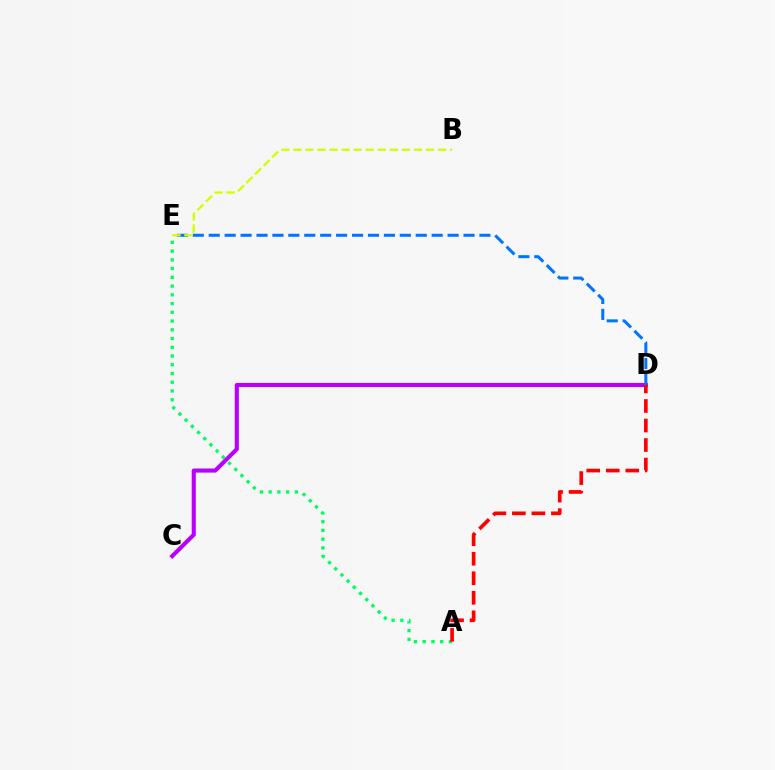{('A', 'E'): [{'color': '#00ff5c', 'line_style': 'dotted', 'thickness': 2.38}], ('C', 'D'): [{'color': '#b900ff', 'line_style': 'solid', 'thickness': 2.95}], ('D', 'E'): [{'color': '#0074ff', 'line_style': 'dashed', 'thickness': 2.16}], ('B', 'E'): [{'color': '#d1ff00', 'line_style': 'dashed', 'thickness': 1.64}], ('A', 'D'): [{'color': '#ff0000', 'line_style': 'dashed', 'thickness': 2.65}]}